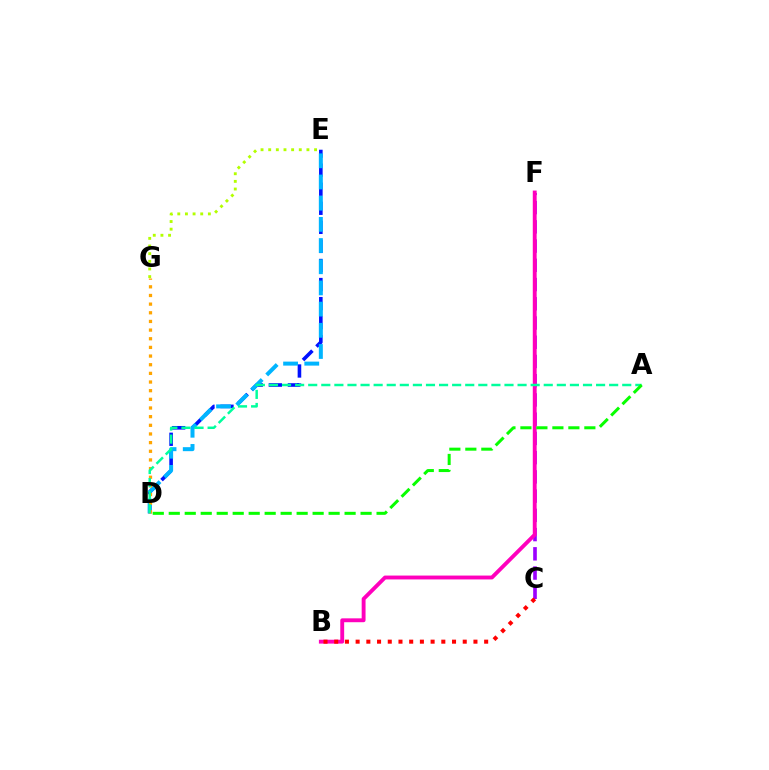{('D', 'E'): [{'color': '#0010ff', 'line_style': 'dashed', 'thickness': 2.59}, {'color': '#00b5ff', 'line_style': 'dashed', 'thickness': 2.88}], ('C', 'F'): [{'color': '#9b00ff', 'line_style': 'dashed', 'thickness': 2.61}], ('E', 'G'): [{'color': '#b3ff00', 'line_style': 'dotted', 'thickness': 2.08}], ('B', 'F'): [{'color': '#ff00bd', 'line_style': 'solid', 'thickness': 2.79}], ('D', 'G'): [{'color': '#ffa500', 'line_style': 'dotted', 'thickness': 2.35}], ('B', 'C'): [{'color': '#ff0000', 'line_style': 'dotted', 'thickness': 2.91}], ('A', 'D'): [{'color': '#00ff9d', 'line_style': 'dashed', 'thickness': 1.78}, {'color': '#08ff00', 'line_style': 'dashed', 'thickness': 2.17}]}